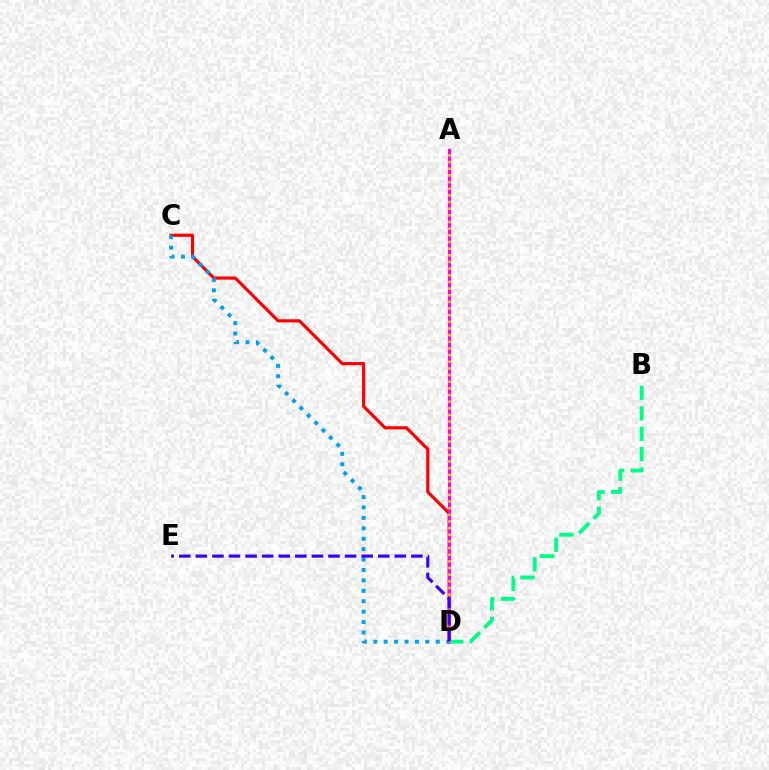{('A', 'D'): [{'color': '#4fff00', 'line_style': 'solid', 'thickness': 2.06}, {'color': '#ff00ed', 'line_style': 'solid', 'thickness': 2.27}, {'color': '#ffd500', 'line_style': 'dotted', 'thickness': 1.81}], ('C', 'D'): [{'color': '#ff0000', 'line_style': 'solid', 'thickness': 2.25}, {'color': '#009eff', 'line_style': 'dotted', 'thickness': 2.83}], ('B', 'D'): [{'color': '#00ff86', 'line_style': 'dashed', 'thickness': 2.78}], ('D', 'E'): [{'color': '#3700ff', 'line_style': 'dashed', 'thickness': 2.25}]}